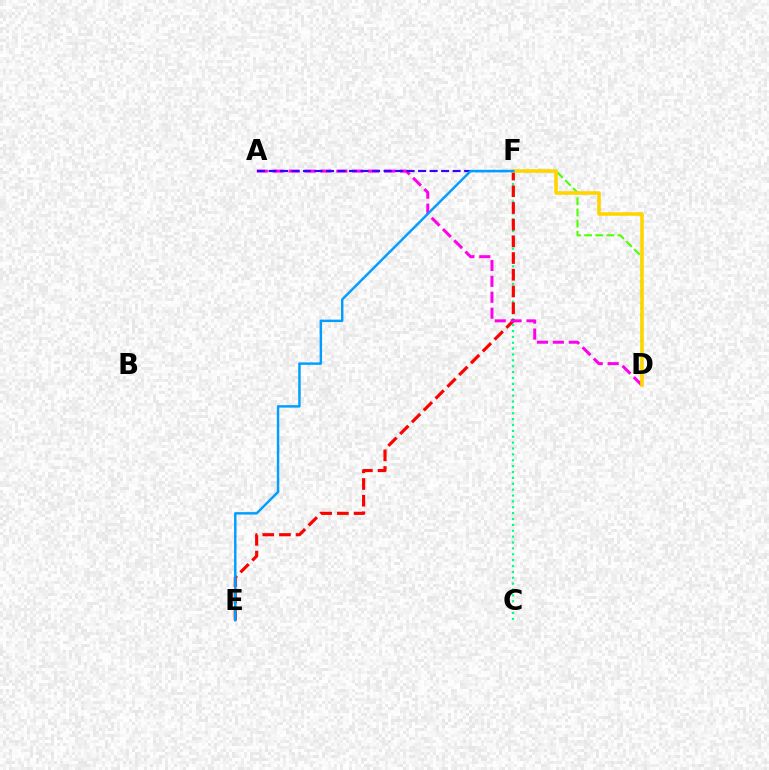{('C', 'F'): [{'color': '#00ff86', 'line_style': 'dotted', 'thickness': 1.6}], ('E', 'F'): [{'color': '#ff0000', 'line_style': 'dashed', 'thickness': 2.27}, {'color': '#009eff', 'line_style': 'solid', 'thickness': 1.76}], ('D', 'F'): [{'color': '#4fff00', 'line_style': 'dashed', 'thickness': 1.51}, {'color': '#ffd500', 'line_style': 'solid', 'thickness': 2.58}], ('A', 'D'): [{'color': '#ff00ed', 'line_style': 'dashed', 'thickness': 2.16}], ('A', 'F'): [{'color': '#3700ff', 'line_style': 'dashed', 'thickness': 1.56}]}